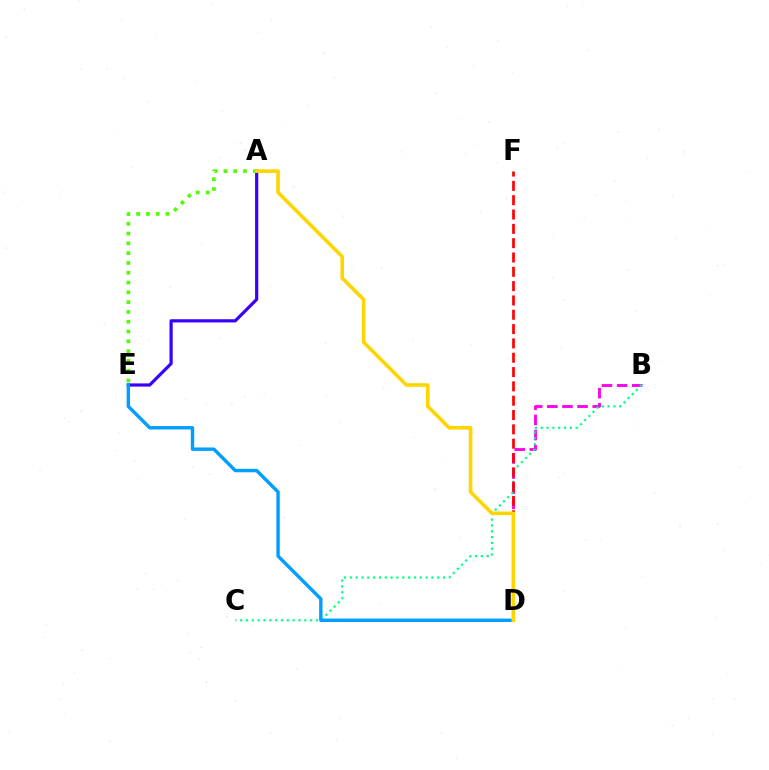{('A', 'E'): [{'color': '#3700ff', 'line_style': 'solid', 'thickness': 2.3}, {'color': '#4fff00', 'line_style': 'dotted', 'thickness': 2.66}], ('B', 'D'): [{'color': '#ff00ed', 'line_style': 'dashed', 'thickness': 2.06}], ('B', 'C'): [{'color': '#00ff86', 'line_style': 'dotted', 'thickness': 1.58}], ('D', 'F'): [{'color': '#ff0000', 'line_style': 'dashed', 'thickness': 1.95}], ('D', 'E'): [{'color': '#009eff', 'line_style': 'solid', 'thickness': 2.45}], ('A', 'D'): [{'color': '#ffd500', 'line_style': 'solid', 'thickness': 2.6}]}